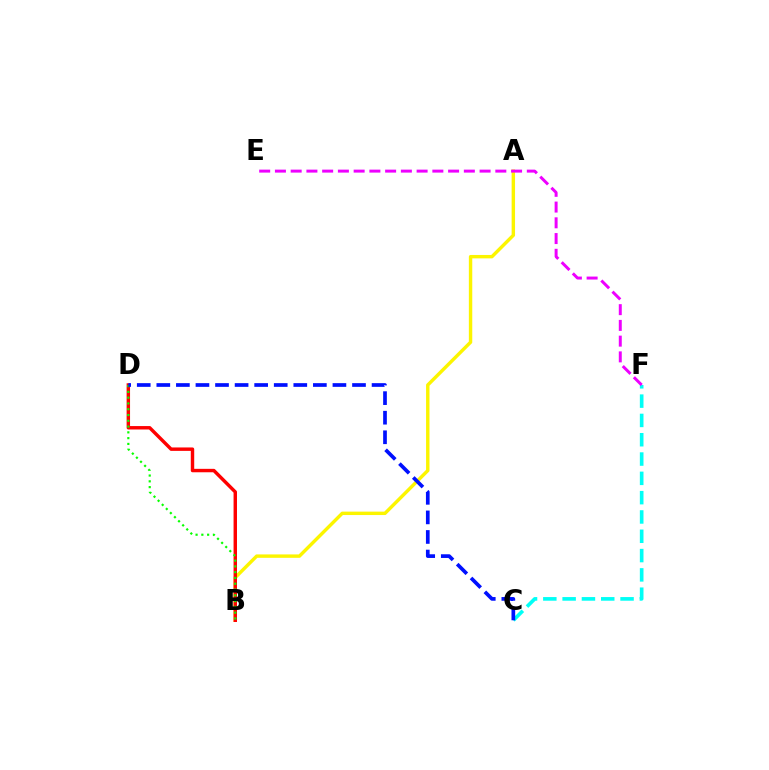{('A', 'B'): [{'color': '#fcf500', 'line_style': 'solid', 'thickness': 2.46}], ('C', 'F'): [{'color': '#00fff6', 'line_style': 'dashed', 'thickness': 2.62}], ('B', 'D'): [{'color': '#ff0000', 'line_style': 'solid', 'thickness': 2.47}, {'color': '#08ff00', 'line_style': 'dotted', 'thickness': 1.57}], ('E', 'F'): [{'color': '#ee00ff', 'line_style': 'dashed', 'thickness': 2.14}], ('C', 'D'): [{'color': '#0010ff', 'line_style': 'dashed', 'thickness': 2.66}]}